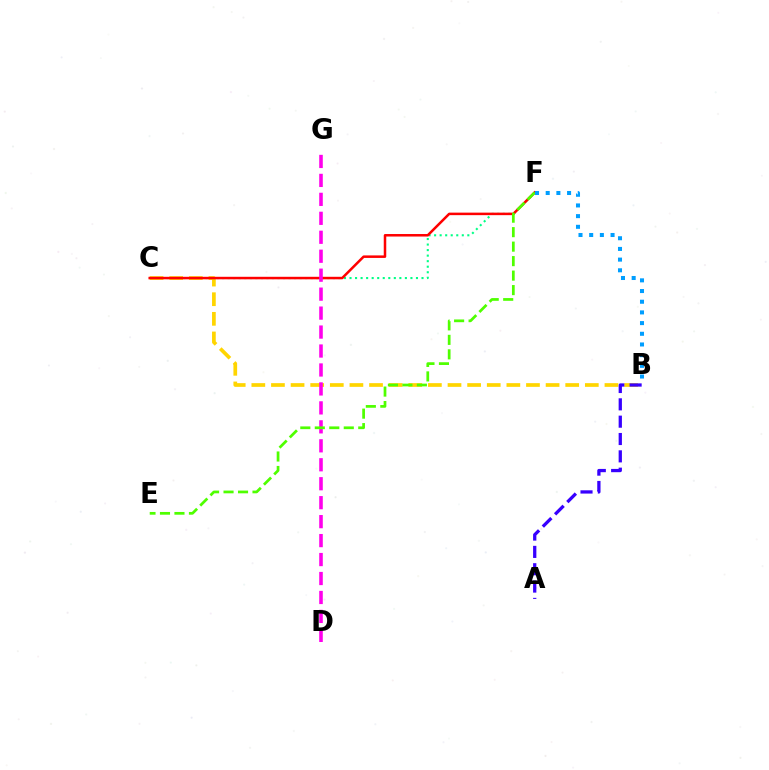{('C', 'F'): [{'color': '#00ff86', 'line_style': 'dotted', 'thickness': 1.5}, {'color': '#ff0000', 'line_style': 'solid', 'thickness': 1.81}], ('B', 'C'): [{'color': '#ffd500', 'line_style': 'dashed', 'thickness': 2.66}], ('D', 'G'): [{'color': '#ff00ed', 'line_style': 'dashed', 'thickness': 2.58}], ('E', 'F'): [{'color': '#4fff00', 'line_style': 'dashed', 'thickness': 1.97}], ('B', 'F'): [{'color': '#009eff', 'line_style': 'dotted', 'thickness': 2.9}], ('A', 'B'): [{'color': '#3700ff', 'line_style': 'dashed', 'thickness': 2.36}]}